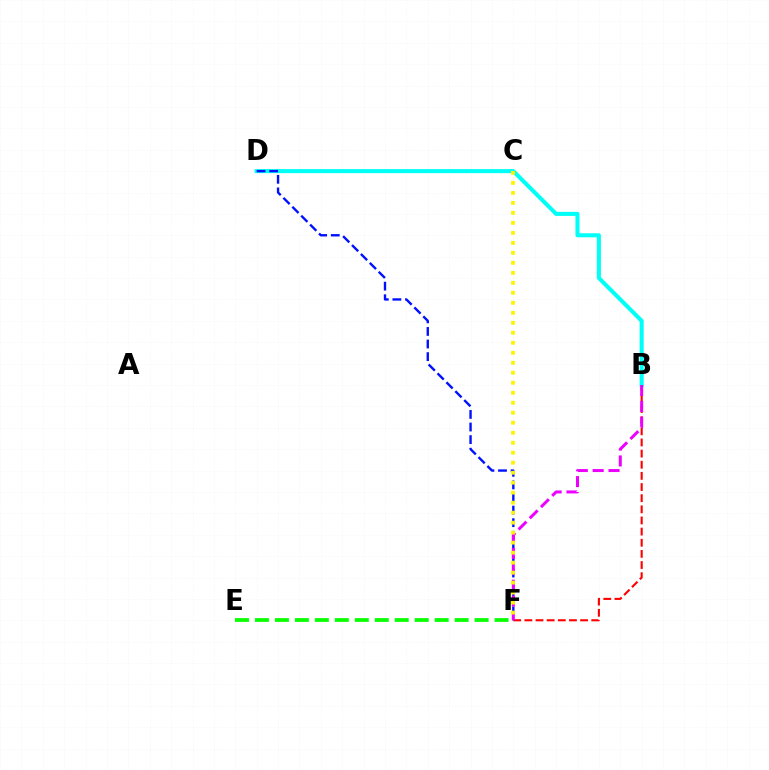{('B', 'F'): [{'color': '#ff0000', 'line_style': 'dashed', 'thickness': 1.51}, {'color': '#ee00ff', 'line_style': 'dashed', 'thickness': 2.15}], ('B', 'D'): [{'color': '#00fff6', 'line_style': 'solid', 'thickness': 2.92}], ('D', 'F'): [{'color': '#0010ff', 'line_style': 'dashed', 'thickness': 1.71}], ('E', 'F'): [{'color': '#08ff00', 'line_style': 'dashed', 'thickness': 2.71}], ('C', 'F'): [{'color': '#fcf500', 'line_style': 'dotted', 'thickness': 2.72}]}